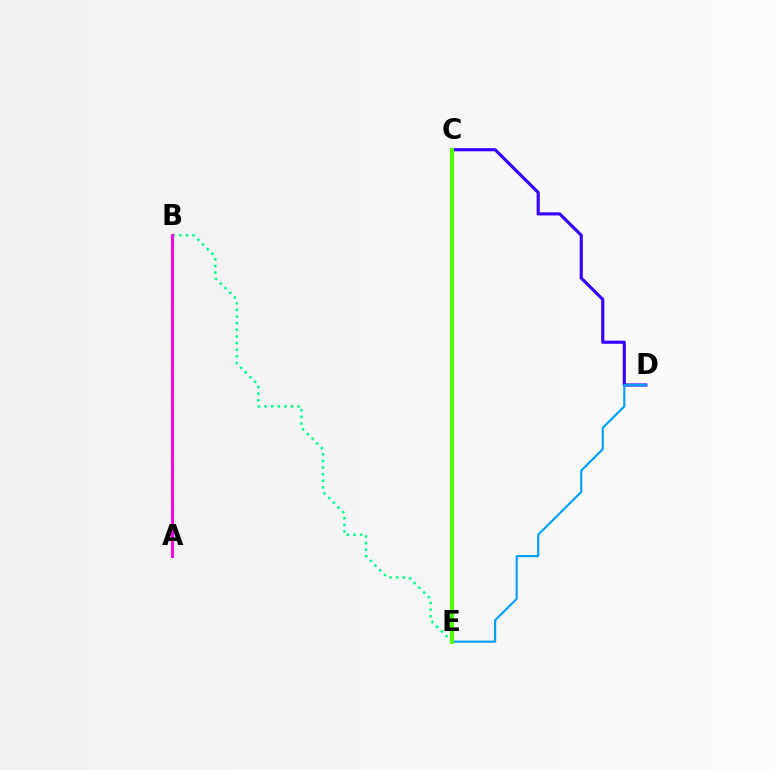{('C', 'D'): [{'color': '#3700ff', 'line_style': 'solid', 'thickness': 2.26}], ('D', 'E'): [{'color': '#009eff', 'line_style': 'solid', 'thickness': 1.55}], ('B', 'E'): [{'color': '#00ff86', 'line_style': 'dotted', 'thickness': 1.8}], ('C', 'E'): [{'color': '#ff0000', 'line_style': 'solid', 'thickness': 1.85}, {'color': '#4fff00', 'line_style': 'solid', 'thickness': 2.9}], ('A', 'B'): [{'color': '#ffd500', 'line_style': 'dashed', 'thickness': 1.71}, {'color': '#ff00ed', 'line_style': 'solid', 'thickness': 2.11}]}